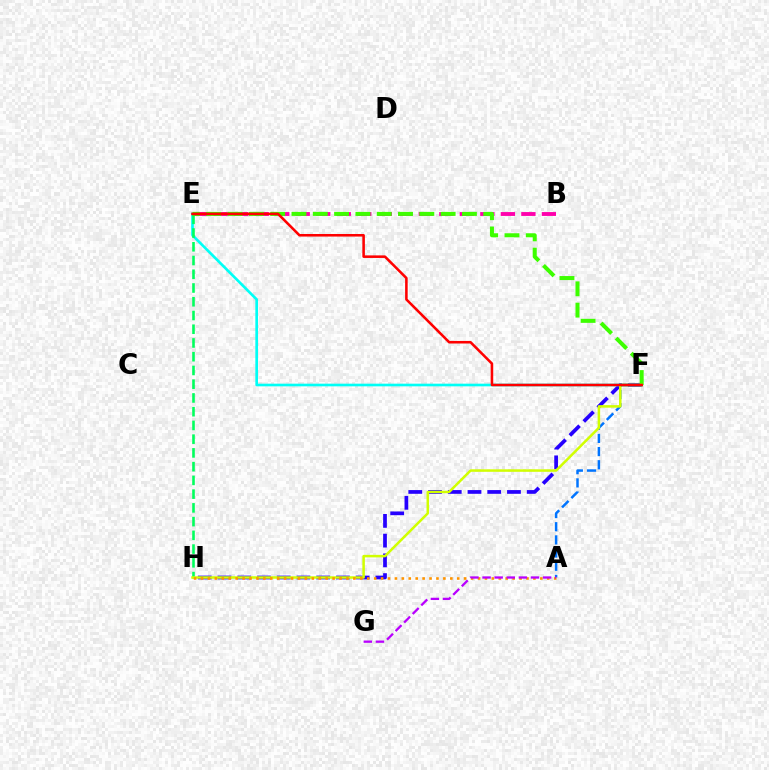{('F', 'H'): [{'color': '#2500ff', 'line_style': 'dashed', 'thickness': 2.68}, {'color': '#d1ff00', 'line_style': 'solid', 'thickness': 1.81}], ('E', 'F'): [{'color': '#00fff6', 'line_style': 'solid', 'thickness': 1.91}, {'color': '#3dff00', 'line_style': 'dashed', 'thickness': 2.89}, {'color': '#ff0000', 'line_style': 'solid', 'thickness': 1.84}], ('E', 'H'): [{'color': '#00ff5c', 'line_style': 'dashed', 'thickness': 1.87}], ('A', 'F'): [{'color': '#0074ff', 'line_style': 'dashed', 'thickness': 1.79}], ('B', 'E'): [{'color': '#ff00ac', 'line_style': 'dashed', 'thickness': 2.79}], ('A', 'H'): [{'color': '#ff9400', 'line_style': 'dotted', 'thickness': 1.88}], ('A', 'G'): [{'color': '#b900ff', 'line_style': 'dashed', 'thickness': 1.64}]}